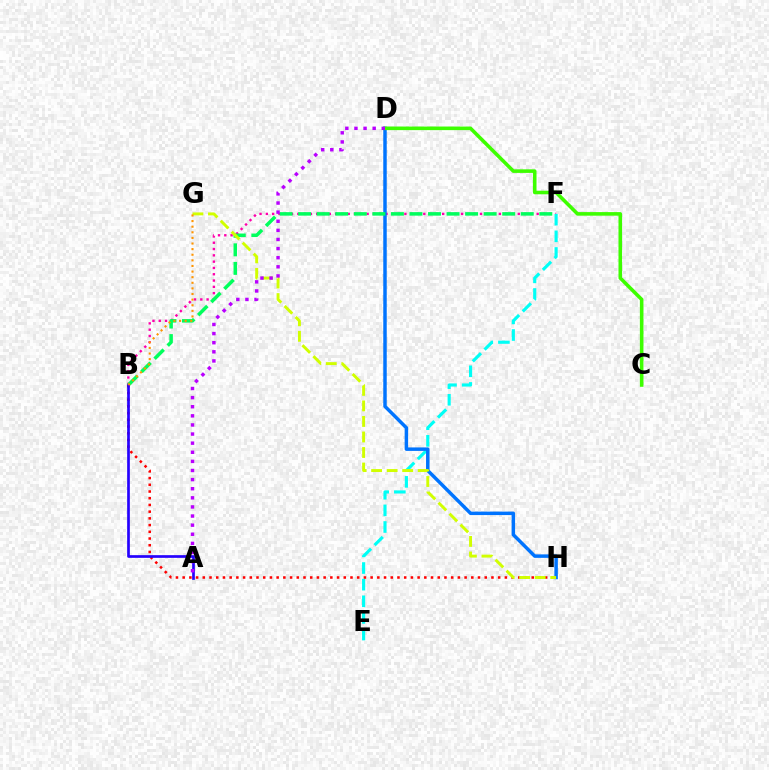{('B', 'F'): [{'color': '#ff00ac', 'line_style': 'dotted', 'thickness': 1.71}, {'color': '#00ff5c', 'line_style': 'dashed', 'thickness': 2.52}], ('E', 'F'): [{'color': '#00fff6', 'line_style': 'dashed', 'thickness': 2.26}], ('D', 'H'): [{'color': '#0074ff', 'line_style': 'solid', 'thickness': 2.5}], ('B', 'H'): [{'color': '#ff0000', 'line_style': 'dotted', 'thickness': 1.82}], ('A', 'B'): [{'color': '#2500ff', 'line_style': 'solid', 'thickness': 1.93}], ('G', 'H'): [{'color': '#d1ff00', 'line_style': 'dashed', 'thickness': 2.11}], ('B', 'G'): [{'color': '#ff9400', 'line_style': 'dotted', 'thickness': 1.52}], ('C', 'D'): [{'color': '#3dff00', 'line_style': 'solid', 'thickness': 2.57}], ('A', 'D'): [{'color': '#b900ff', 'line_style': 'dotted', 'thickness': 2.48}]}